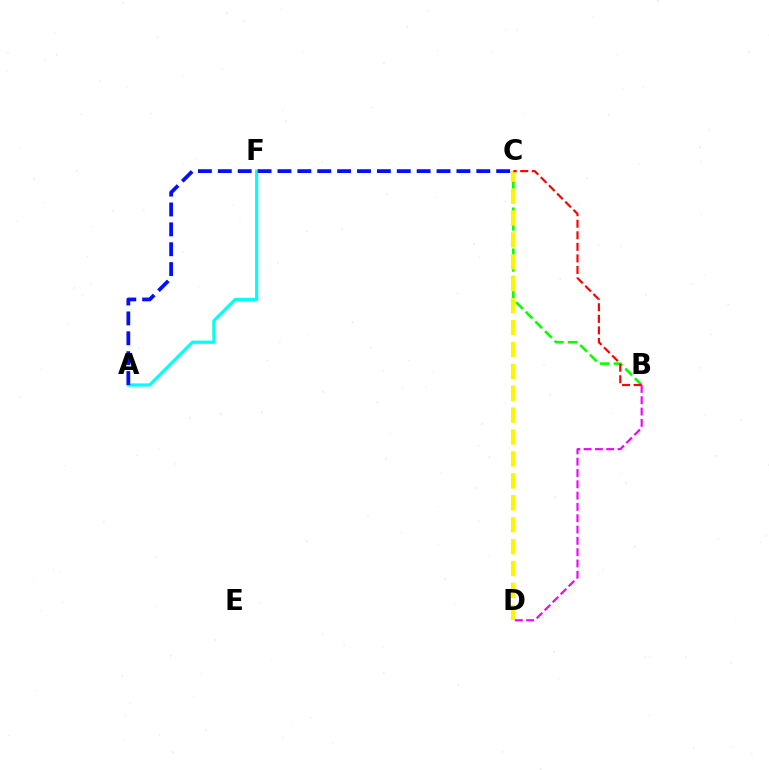{('B', 'C'): [{'color': '#08ff00', 'line_style': 'dashed', 'thickness': 1.86}, {'color': '#ff0000', 'line_style': 'dashed', 'thickness': 1.57}], ('A', 'F'): [{'color': '#00fff6', 'line_style': 'solid', 'thickness': 2.31}], ('C', 'D'): [{'color': '#fcf500', 'line_style': 'dashed', 'thickness': 2.98}], ('A', 'C'): [{'color': '#0010ff', 'line_style': 'dashed', 'thickness': 2.7}], ('B', 'D'): [{'color': '#ee00ff', 'line_style': 'dashed', 'thickness': 1.54}]}